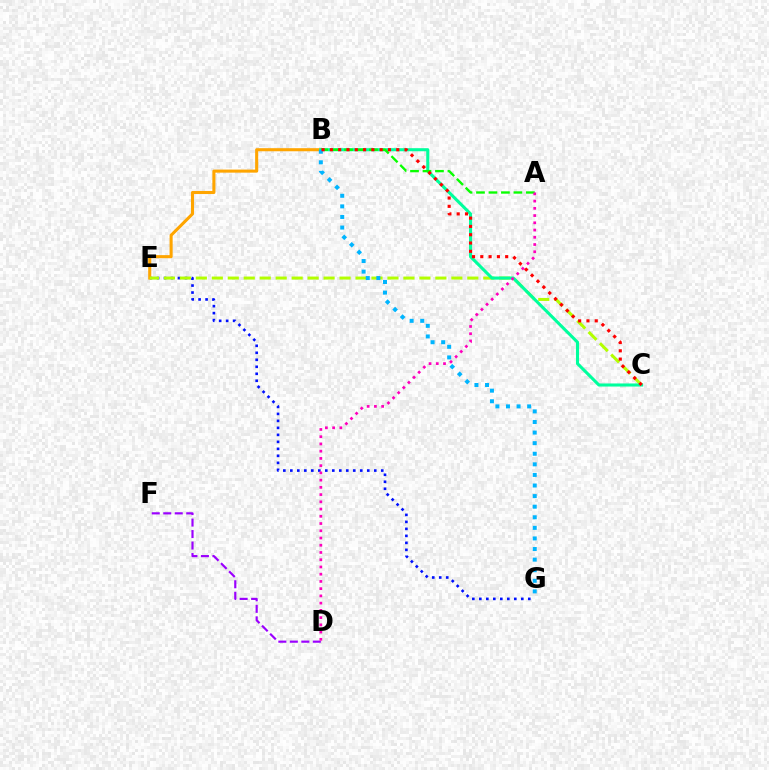{('E', 'G'): [{'color': '#0010ff', 'line_style': 'dotted', 'thickness': 1.9}], ('B', 'E'): [{'color': '#ffa500', 'line_style': 'solid', 'thickness': 2.21}], ('C', 'E'): [{'color': '#b3ff00', 'line_style': 'dashed', 'thickness': 2.17}], ('D', 'F'): [{'color': '#9b00ff', 'line_style': 'dashed', 'thickness': 1.56}], ('B', 'C'): [{'color': '#00ff9d', 'line_style': 'solid', 'thickness': 2.21}, {'color': '#ff0000', 'line_style': 'dotted', 'thickness': 2.25}], ('A', 'B'): [{'color': '#08ff00', 'line_style': 'dashed', 'thickness': 1.69}], ('A', 'D'): [{'color': '#ff00bd', 'line_style': 'dotted', 'thickness': 1.97}], ('B', 'G'): [{'color': '#00b5ff', 'line_style': 'dotted', 'thickness': 2.88}]}